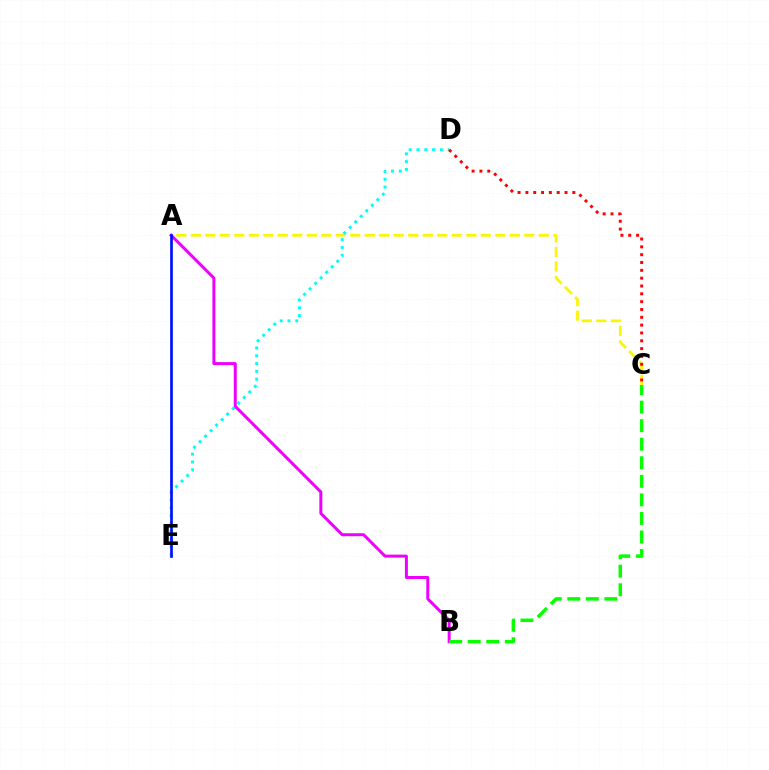{('A', 'C'): [{'color': '#fcf500', 'line_style': 'dashed', 'thickness': 1.97}], ('A', 'B'): [{'color': '#ee00ff', 'line_style': 'solid', 'thickness': 2.15}], ('B', 'C'): [{'color': '#08ff00', 'line_style': 'dashed', 'thickness': 2.52}], ('D', 'E'): [{'color': '#00fff6', 'line_style': 'dotted', 'thickness': 2.12}], ('A', 'E'): [{'color': '#0010ff', 'line_style': 'solid', 'thickness': 1.94}], ('C', 'D'): [{'color': '#ff0000', 'line_style': 'dotted', 'thickness': 2.13}]}